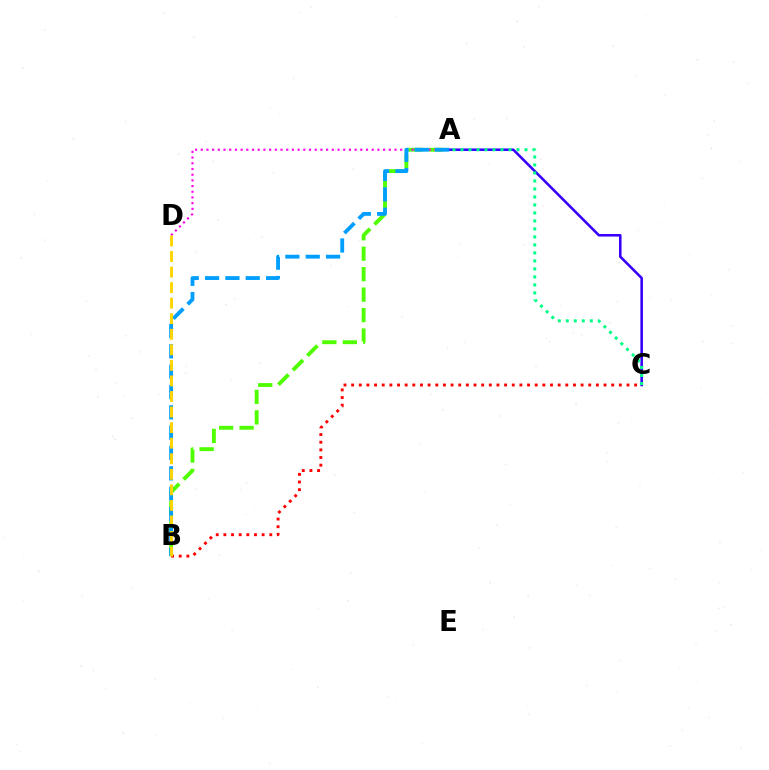{('A', 'B'): [{'color': '#4fff00', 'line_style': 'dashed', 'thickness': 2.78}, {'color': '#009eff', 'line_style': 'dashed', 'thickness': 2.76}], ('A', 'D'): [{'color': '#ff00ed', 'line_style': 'dotted', 'thickness': 1.55}], ('A', 'C'): [{'color': '#3700ff', 'line_style': 'solid', 'thickness': 1.86}, {'color': '#00ff86', 'line_style': 'dotted', 'thickness': 2.17}], ('B', 'C'): [{'color': '#ff0000', 'line_style': 'dotted', 'thickness': 2.08}], ('B', 'D'): [{'color': '#ffd500', 'line_style': 'dashed', 'thickness': 2.11}]}